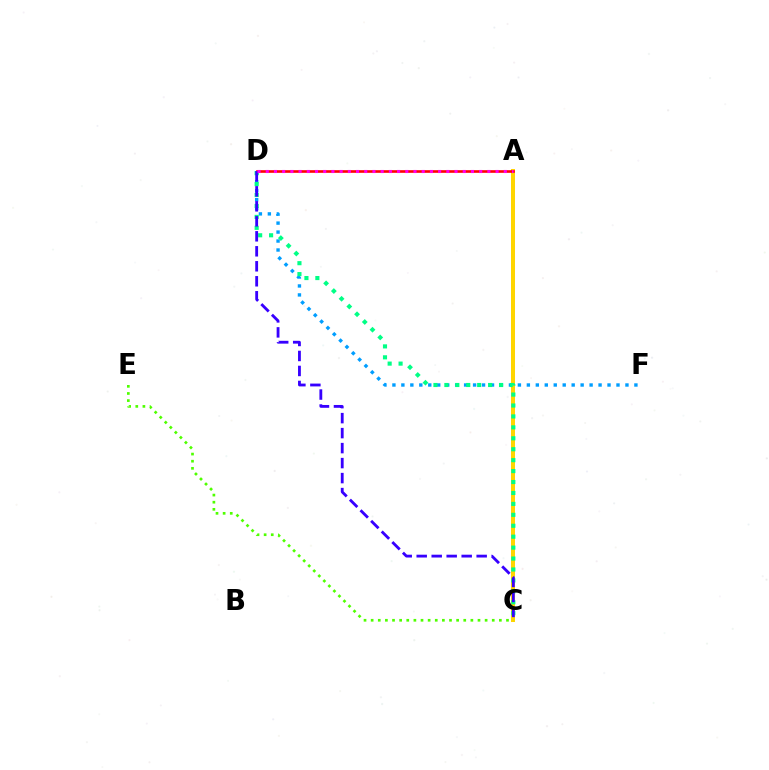{('A', 'C'): [{'color': '#ffd500', 'line_style': 'solid', 'thickness': 2.89}], ('D', 'F'): [{'color': '#009eff', 'line_style': 'dotted', 'thickness': 2.44}], ('C', 'D'): [{'color': '#00ff86', 'line_style': 'dotted', 'thickness': 2.97}, {'color': '#3700ff', 'line_style': 'dashed', 'thickness': 2.04}], ('A', 'D'): [{'color': '#ff0000', 'line_style': 'solid', 'thickness': 1.89}, {'color': '#ff00ed', 'line_style': 'dotted', 'thickness': 2.23}], ('C', 'E'): [{'color': '#4fff00', 'line_style': 'dotted', 'thickness': 1.94}]}